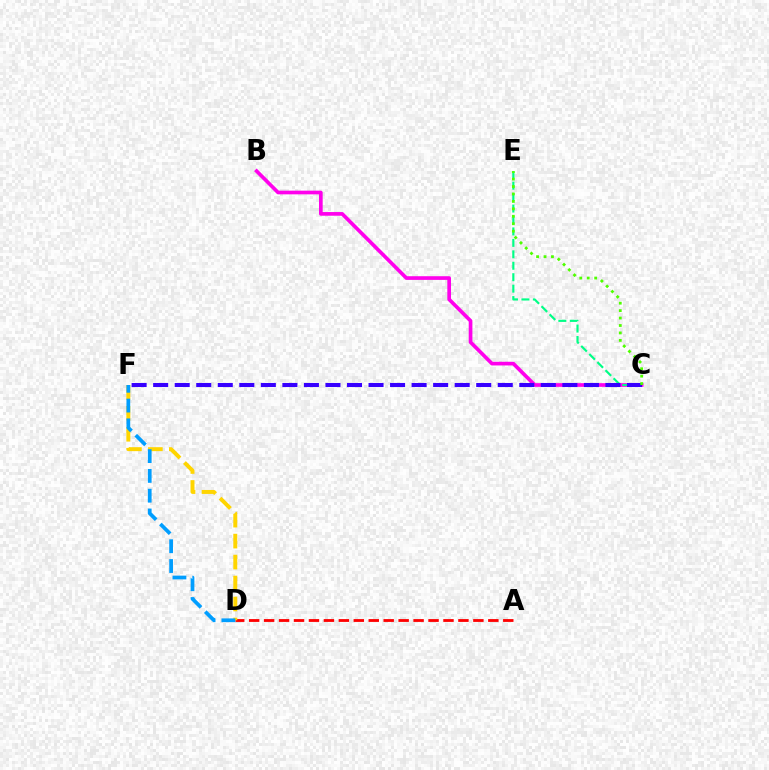{('B', 'C'): [{'color': '#ff00ed', 'line_style': 'solid', 'thickness': 2.65}], ('C', 'E'): [{'color': '#00ff86', 'line_style': 'dashed', 'thickness': 1.55}, {'color': '#4fff00', 'line_style': 'dotted', 'thickness': 2.02}], ('A', 'D'): [{'color': '#ff0000', 'line_style': 'dashed', 'thickness': 2.03}], ('D', 'F'): [{'color': '#ffd500', 'line_style': 'dashed', 'thickness': 2.85}, {'color': '#009eff', 'line_style': 'dashed', 'thickness': 2.69}], ('C', 'F'): [{'color': '#3700ff', 'line_style': 'dashed', 'thickness': 2.93}]}